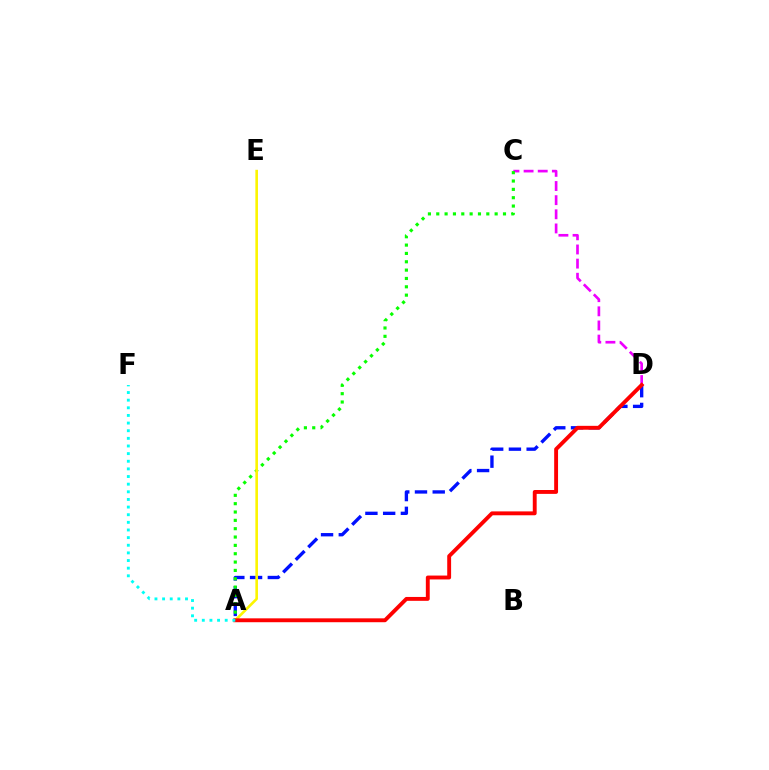{('C', 'D'): [{'color': '#ee00ff', 'line_style': 'dashed', 'thickness': 1.92}], ('A', 'D'): [{'color': '#0010ff', 'line_style': 'dashed', 'thickness': 2.41}, {'color': '#ff0000', 'line_style': 'solid', 'thickness': 2.79}], ('A', 'C'): [{'color': '#08ff00', 'line_style': 'dotted', 'thickness': 2.27}], ('A', 'E'): [{'color': '#fcf500', 'line_style': 'solid', 'thickness': 1.88}], ('A', 'F'): [{'color': '#00fff6', 'line_style': 'dotted', 'thickness': 2.07}]}